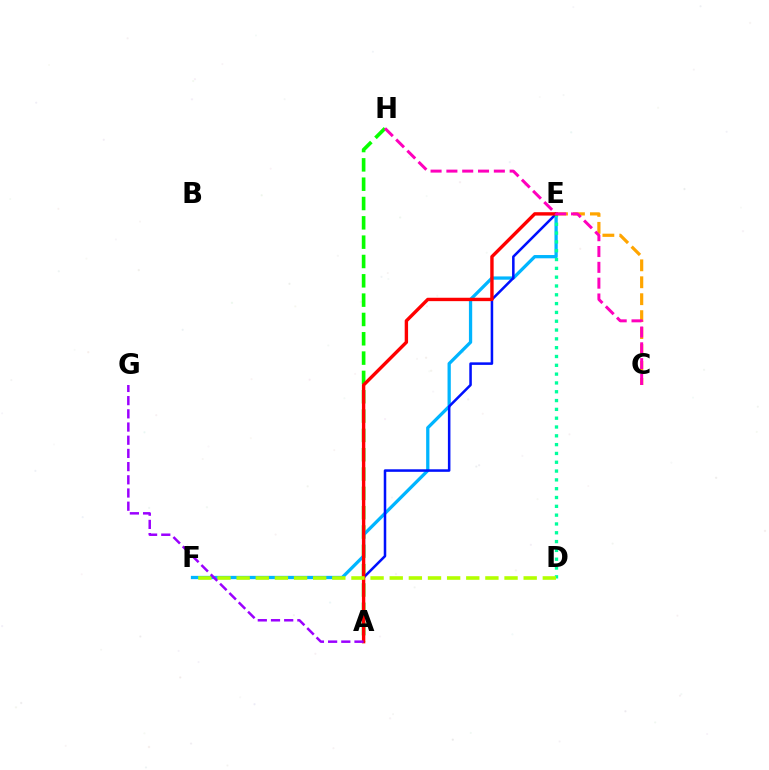{('A', 'H'): [{'color': '#08ff00', 'line_style': 'dashed', 'thickness': 2.63}], ('E', 'F'): [{'color': '#00b5ff', 'line_style': 'solid', 'thickness': 2.35}], ('C', 'E'): [{'color': '#ffa500', 'line_style': 'dashed', 'thickness': 2.3}], ('A', 'E'): [{'color': '#0010ff', 'line_style': 'solid', 'thickness': 1.83}, {'color': '#ff0000', 'line_style': 'solid', 'thickness': 2.44}], ('D', 'E'): [{'color': '#00ff9d', 'line_style': 'dotted', 'thickness': 2.39}], ('D', 'F'): [{'color': '#b3ff00', 'line_style': 'dashed', 'thickness': 2.6}], ('A', 'G'): [{'color': '#9b00ff', 'line_style': 'dashed', 'thickness': 1.79}], ('C', 'H'): [{'color': '#ff00bd', 'line_style': 'dashed', 'thickness': 2.15}]}